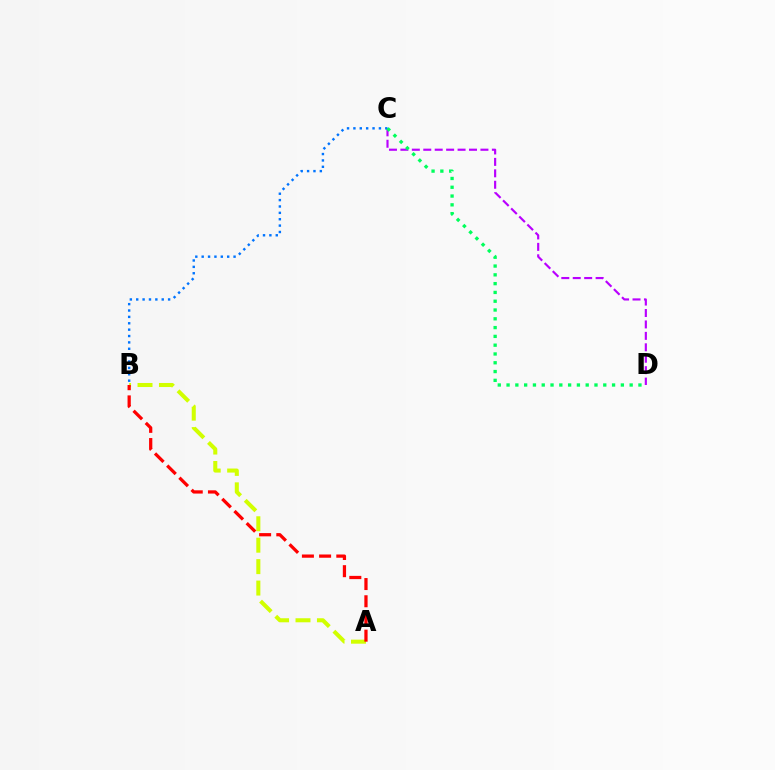{('A', 'B'): [{'color': '#d1ff00', 'line_style': 'dashed', 'thickness': 2.91}, {'color': '#ff0000', 'line_style': 'dashed', 'thickness': 2.34}], ('C', 'D'): [{'color': '#b900ff', 'line_style': 'dashed', 'thickness': 1.55}, {'color': '#00ff5c', 'line_style': 'dotted', 'thickness': 2.39}], ('B', 'C'): [{'color': '#0074ff', 'line_style': 'dotted', 'thickness': 1.73}]}